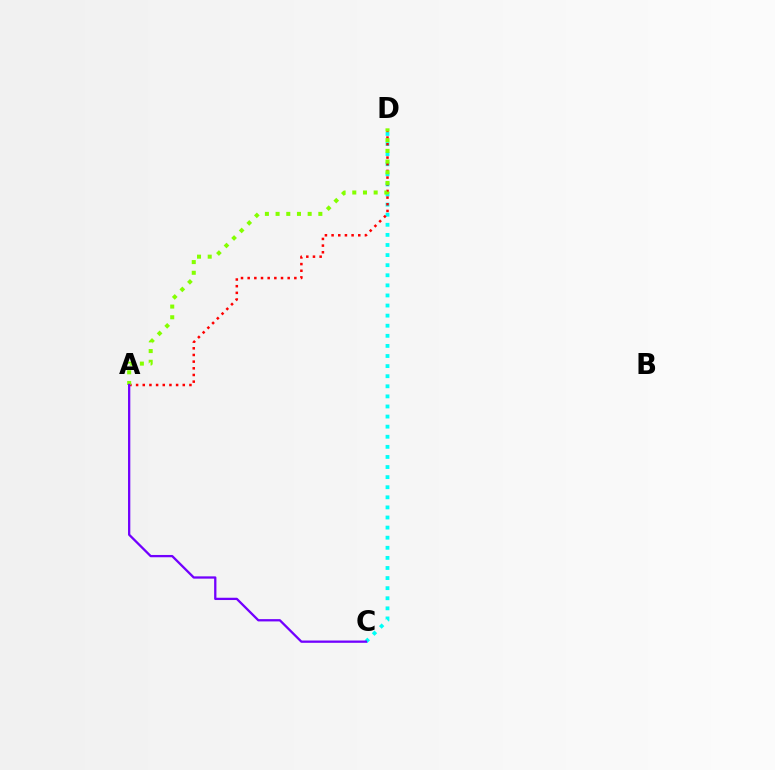{('C', 'D'): [{'color': '#00fff6', 'line_style': 'dotted', 'thickness': 2.74}], ('A', 'D'): [{'color': '#ff0000', 'line_style': 'dotted', 'thickness': 1.81}, {'color': '#84ff00', 'line_style': 'dotted', 'thickness': 2.9}], ('A', 'C'): [{'color': '#7200ff', 'line_style': 'solid', 'thickness': 1.65}]}